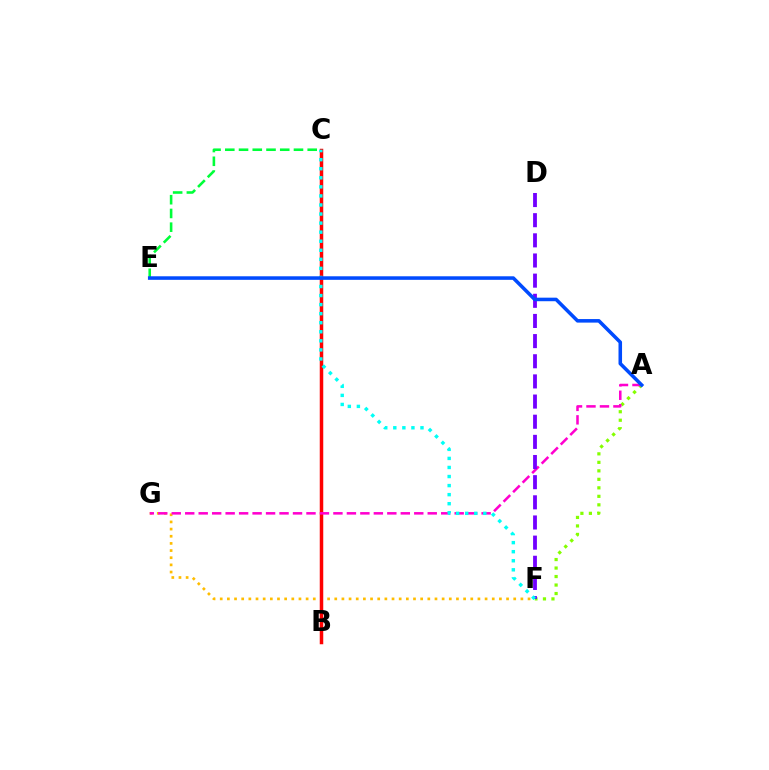{('F', 'G'): [{'color': '#ffbd00', 'line_style': 'dotted', 'thickness': 1.94}], ('A', 'F'): [{'color': '#84ff00', 'line_style': 'dotted', 'thickness': 2.31}], ('B', 'C'): [{'color': '#ff0000', 'line_style': 'solid', 'thickness': 2.52}], ('A', 'G'): [{'color': '#ff00cf', 'line_style': 'dashed', 'thickness': 1.83}], ('D', 'F'): [{'color': '#7200ff', 'line_style': 'dashed', 'thickness': 2.74}], ('C', 'E'): [{'color': '#00ff39', 'line_style': 'dashed', 'thickness': 1.87}], ('C', 'F'): [{'color': '#00fff6', 'line_style': 'dotted', 'thickness': 2.46}], ('A', 'E'): [{'color': '#004bff', 'line_style': 'solid', 'thickness': 2.55}]}